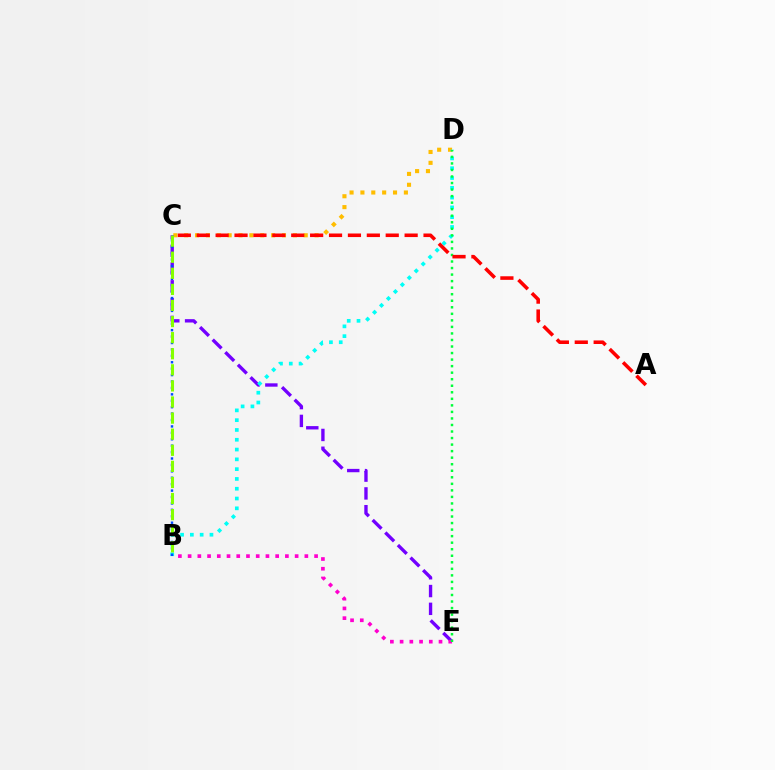{('C', 'D'): [{'color': '#ffbd00', 'line_style': 'dotted', 'thickness': 2.95}], ('C', 'E'): [{'color': '#7200ff', 'line_style': 'dashed', 'thickness': 2.42}], ('B', 'D'): [{'color': '#00fff6', 'line_style': 'dotted', 'thickness': 2.66}], ('B', 'C'): [{'color': '#004bff', 'line_style': 'dotted', 'thickness': 1.74}, {'color': '#84ff00', 'line_style': 'dashed', 'thickness': 2.19}], ('B', 'E'): [{'color': '#ff00cf', 'line_style': 'dotted', 'thickness': 2.64}], ('D', 'E'): [{'color': '#00ff39', 'line_style': 'dotted', 'thickness': 1.78}], ('A', 'C'): [{'color': '#ff0000', 'line_style': 'dashed', 'thickness': 2.57}]}